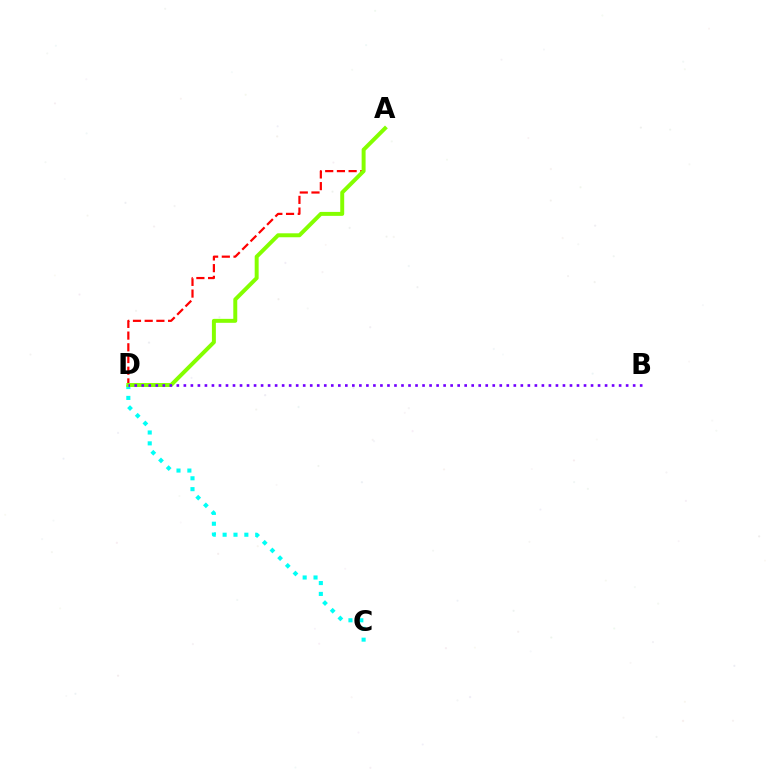{('A', 'D'): [{'color': '#ff0000', 'line_style': 'dashed', 'thickness': 1.59}, {'color': '#84ff00', 'line_style': 'solid', 'thickness': 2.85}], ('C', 'D'): [{'color': '#00fff6', 'line_style': 'dotted', 'thickness': 2.95}], ('B', 'D'): [{'color': '#7200ff', 'line_style': 'dotted', 'thickness': 1.91}]}